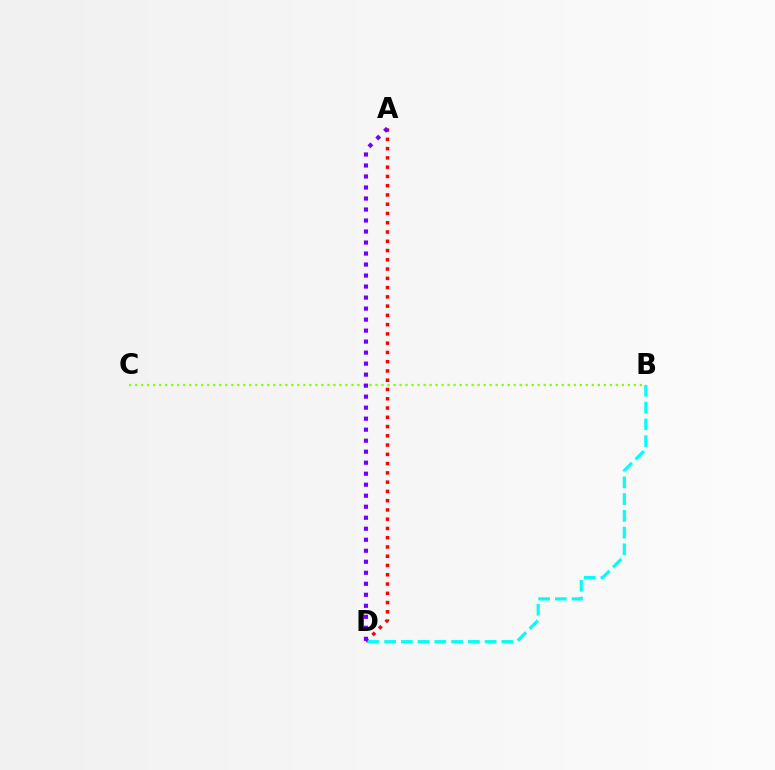{('A', 'D'): [{'color': '#ff0000', 'line_style': 'dotted', 'thickness': 2.52}, {'color': '#7200ff', 'line_style': 'dotted', 'thickness': 2.99}], ('B', 'D'): [{'color': '#00fff6', 'line_style': 'dashed', 'thickness': 2.27}], ('B', 'C'): [{'color': '#84ff00', 'line_style': 'dotted', 'thickness': 1.63}]}